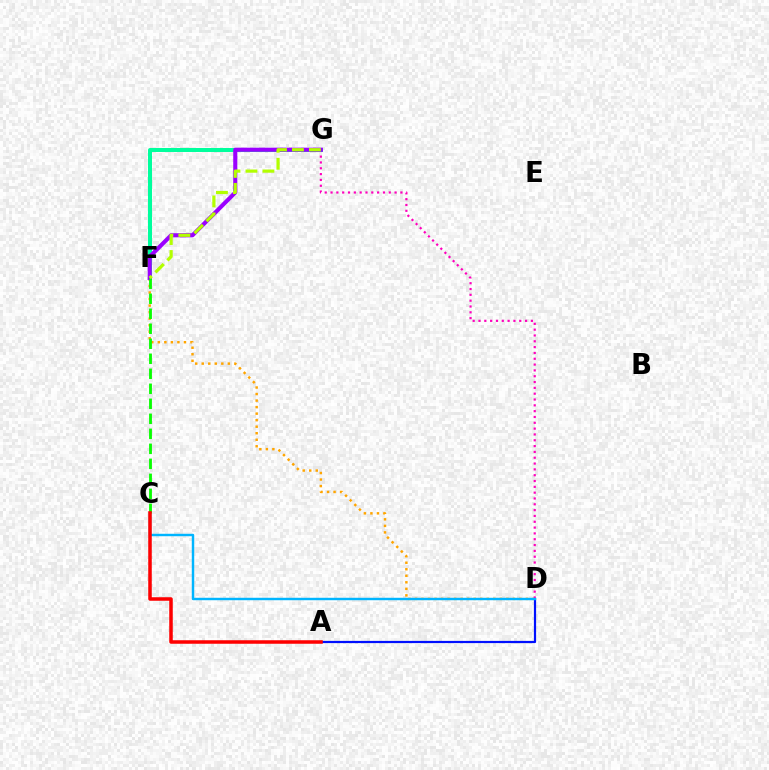{('D', 'F'): [{'color': '#ffa500', 'line_style': 'dotted', 'thickness': 1.77}], ('A', 'D'): [{'color': '#0010ff', 'line_style': 'solid', 'thickness': 1.59}], ('D', 'G'): [{'color': '#ff00bd', 'line_style': 'dotted', 'thickness': 1.58}], ('F', 'G'): [{'color': '#00ff9d', 'line_style': 'solid', 'thickness': 2.89}, {'color': '#9b00ff', 'line_style': 'solid', 'thickness': 2.95}, {'color': '#b3ff00', 'line_style': 'dashed', 'thickness': 2.31}], ('C', 'D'): [{'color': '#00b5ff', 'line_style': 'solid', 'thickness': 1.75}], ('C', 'F'): [{'color': '#08ff00', 'line_style': 'dashed', 'thickness': 2.04}], ('A', 'C'): [{'color': '#ff0000', 'line_style': 'solid', 'thickness': 2.54}]}